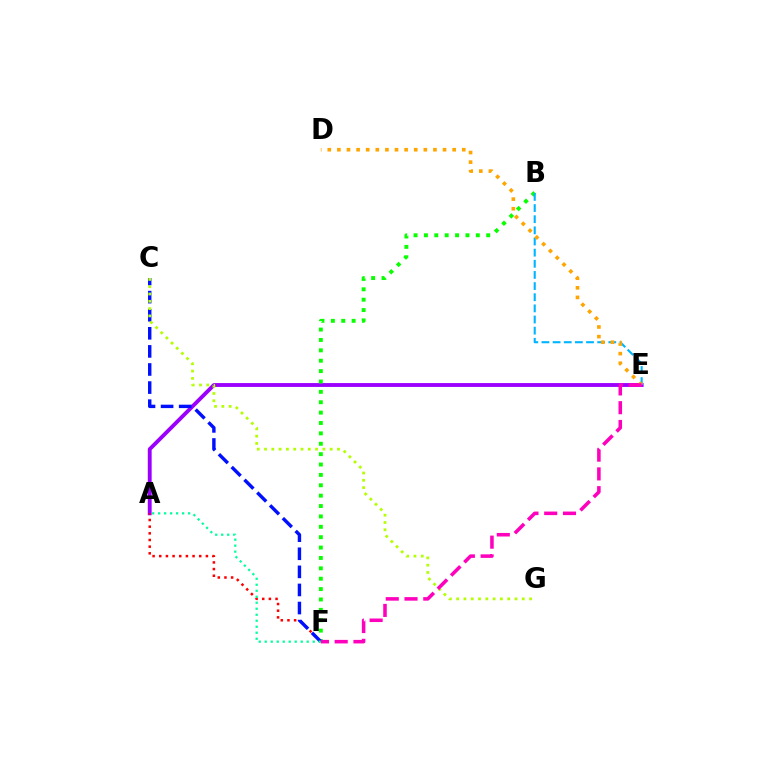{('A', 'E'): [{'color': '#9b00ff', 'line_style': 'solid', 'thickness': 2.78}], ('A', 'F'): [{'color': '#ff0000', 'line_style': 'dotted', 'thickness': 1.81}, {'color': '#00ff9d', 'line_style': 'dotted', 'thickness': 1.63}], ('B', 'F'): [{'color': '#08ff00', 'line_style': 'dotted', 'thickness': 2.82}], ('C', 'F'): [{'color': '#0010ff', 'line_style': 'dashed', 'thickness': 2.46}], ('B', 'E'): [{'color': '#00b5ff', 'line_style': 'dashed', 'thickness': 1.51}], ('C', 'G'): [{'color': '#b3ff00', 'line_style': 'dotted', 'thickness': 1.98}], ('D', 'E'): [{'color': '#ffa500', 'line_style': 'dotted', 'thickness': 2.61}], ('E', 'F'): [{'color': '#ff00bd', 'line_style': 'dashed', 'thickness': 2.55}]}